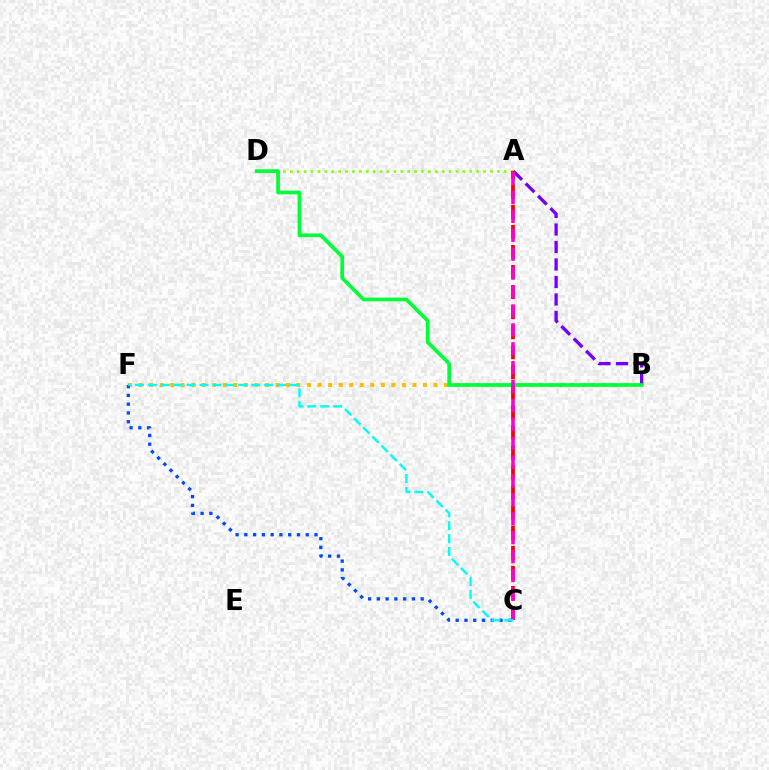{('A', 'D'): [{'color': '#84ff00', 'line_style': 'dotted', 'thickness': 1.88}], ('B', 'F'): [{'color': '#ffbd00', 'line_style': 'dotted', 'thickness': 2.86}], ('A', 'B'): [{'color': '#7200ff', 'line_style': 'dashed', 'thickness': 2.38}], ('B', 'D'): [{'color': '#00ff39', 'line_style': 'solid', 'thickness': 2.66}], ('C', 'F'): [{'color': '#004bff', 'line_style': 'dotted', 'thickness': 2.38}, {'color': '#00fff6', 'line_style': 'dashed', 'thickness': 1.75}], ('A', 'C'): [{'color': '#ff0000', 'line_style': 'dashed', 'thickness': 2.72}, {'color': '#ff00cf', 'line_style': 'dashed', 'thickness': 2.57}]}